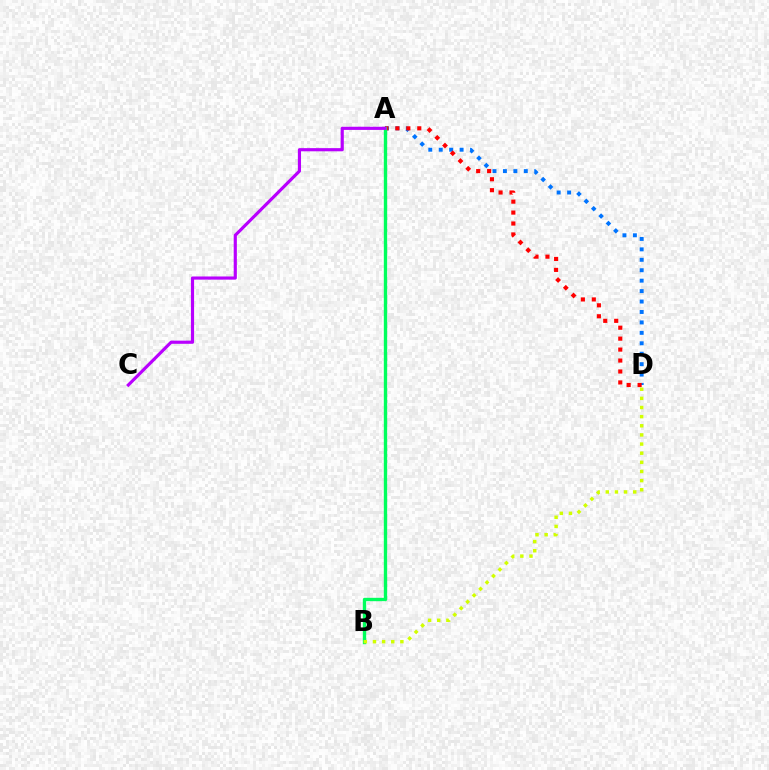{('A', 'D'): [{'color': '#0074ff', 'line_style': 'dotted', 'thickness': 2.84}, {'color': '#ff0000', 'line_style': 'dotted', 'thickness': 2.97}], ('A', 'B'): [{'color': '#00ff5c', 'line_style': 'solid', 'thickness': 2.42}], ('B', 'D'): [{'color': '#d1ff00', 'line_style': 'dotted', 'thickness': 2.48}], ('A', 'C'): [{'color': '#b900ff', 'line_style': 'solid', 'thickness': 2.28}]}